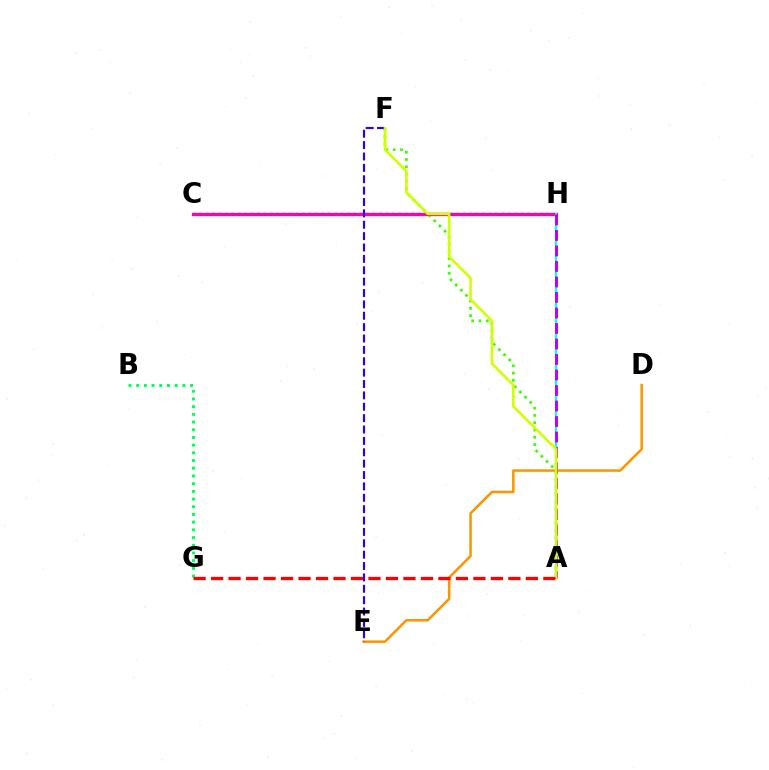{('D', 'E'): [{'color': '#ff9400', 'line_style': 'solid', 'thickness': 1.82}], ('B', 'G'): [{'color': '#00ff5c', 'line_style': 'dotted', 'thickness': 2.09}], ('C', 'H'): [{'color': '#0074ff', 'line_style': 'dotted', 'thickness': 1.75}, {'color': '#ff00ac', 'line_style': 'solid', 'thickness': 2.36}], ('A', 'F'): [{'color': '#3dff00', 'line_style': 'dotted', 'thickness': 1.99}, {'color': '#d1ff00', 'line_style': 'solid', 'thickness': 1.88}], ('E', 'F'): [{'color': '#2500ff', 'line_style': 'dashed', 'thickness': 1.55}], ('A', 'H'): [{'color': '#00fff6', 'line_style': 'solid', 'thickness': 1.57}, {'color': '#b900ff', 'line_style': 'dashed', 'thickness': 2.11}], ('A', 'G'): [{'color': '#ff0000', 'line_style': 'dashed', 'thickness': 2.38}]}